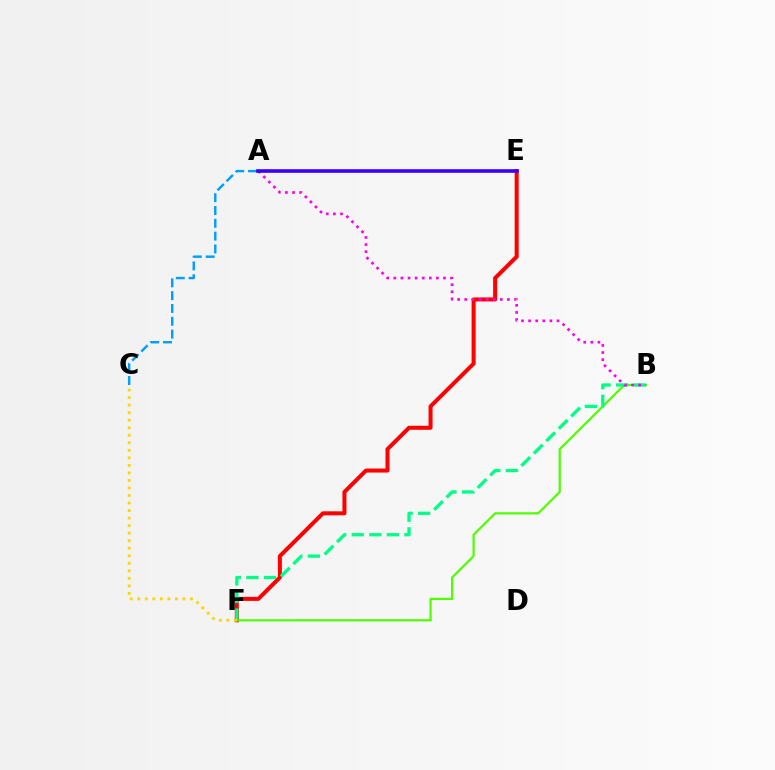{('E', 'F'): [{'color': '#ff0000', 'line_style': 'solid', 'thickness': 2.9}], ('B', 'F'): [{'color': '#4fff00', 'line_style': 'solid', 'thickness': 1.59}, {'color': '#00ff86', 'line_style': 'dashed', 'thickness': 2.39}], ('C', 'F'): [{'color': '#ffd500', 'line_style': 'dotted', 'thickness': 2.05}], ('A', 'C'): [{'color': '#009eff', 'line_style': 'dashed', 'thickness': 1.74}], ('A', 'B'): [{'color': '#ff00ed', 'line_style': 'dotted', 'thickness': 1.93}], ('A', 'E'): [{'color': '#3700ff', 'line_style': 'solid', 'thickness': 2.59}]}